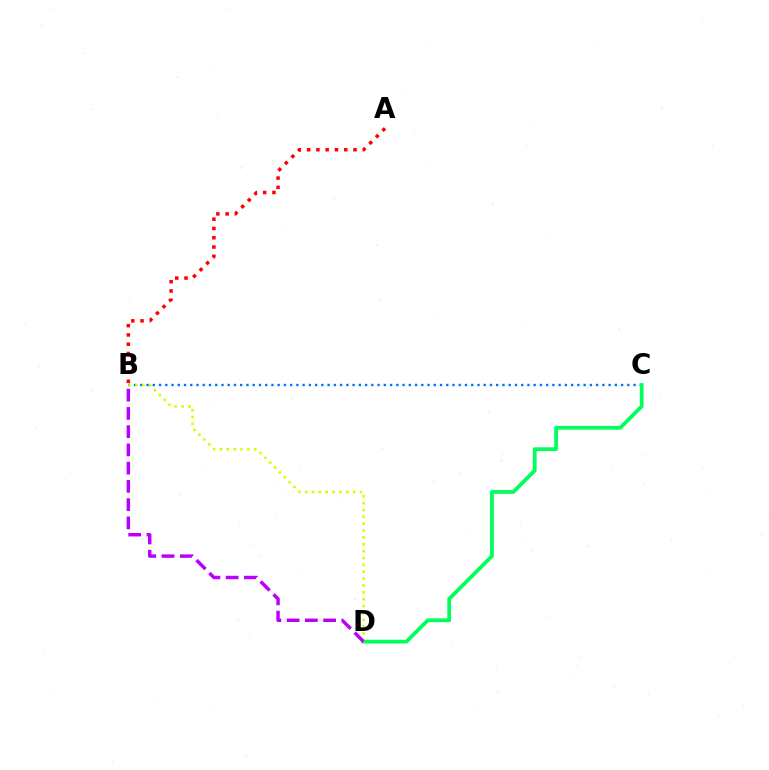{('A', 'B'): [{'color': '#ff0000', 'line_style': 'dotted', 'thickness': 2.52}], ('B', 'C'): [{'color': '#0074ff', 'line_style': 'dotted', 'thickness': 1.7}], ('C', 'D'): [{'color': '#00ff5c', 'line_style': 'solid', 'thickness': 2.72}], ('B', 'D'): [{'color': '#d1ff00', 'line_style': 'dotted', 'thickness': 1.86}, {'color': '#b900ff', 'line_style': 'dashed', 'thickness': 2.48}]}